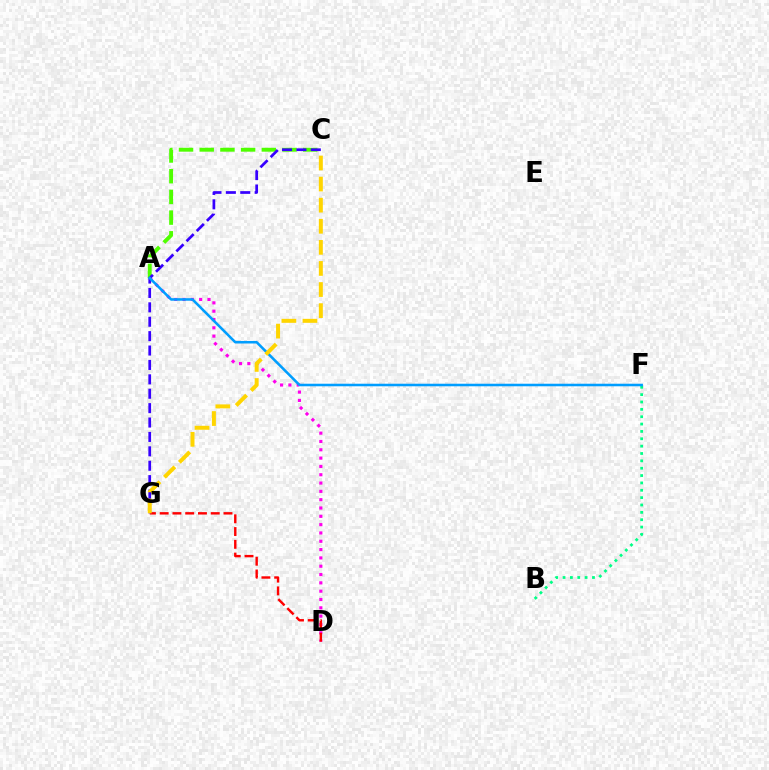{('B', 'F'): [{'color': '#00ff86', 'line_style': 'dotted', 'thickness': 2.0}], ('A', 'C'): [{'color': '#4fff00', 'line_style': 'dashed', 'thickness': 2.81}], ('A', 'D'): [{'color': '#ff00ed', 'line_style': 'dotted', 'thickness': 2.26}], ('D', 'G'): [{'color': '#ff0000', 'line_style': 'dashed', 'thickness': 1.73}], ('C', 'G'): [{'color': '#3700ff', 'line_style': 'dashed', 'thickness': 1.96}, {'color': '#ffd500', 'line_style': 'dashed', 'thickness': 2.87}], ('A', 'F'): [{'color': '#009eff', 'line_style': 'solid', 'thickness': 1.84}]}